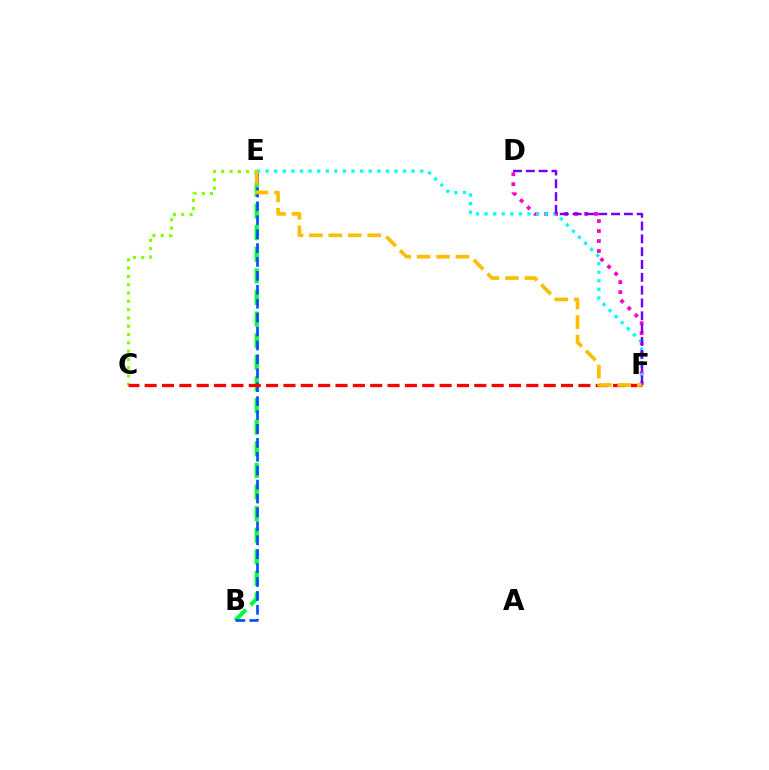{('B', 'E'): [{'color': '#00ff39', 'line_style': 'dashed', 'thickness': 2.94}, {'color': '#004bff', 'line_style': 'dashed', 'thickness': 1.89}], ('D', 'F'): [{'color': '#ff00cf', 'line_style': 'dotted', 'thickness': 2.71}, {'color': '#7200ff', 'line_style': 'dashed', 'thickness': 1.74}], ('E', 'F'): [{'color': '#00fff6', 'line_style': 'dotted', 'thickness': 2.33}, {'color': '#ffbd00', 'line_style': 'dashed', 'thickness': 2.64}], ('C', 'E'): [{'color': '#84ff00', 'line_style': 'dotted', 'thickness': 2.25}], ('C', 'F'): [{'color': '#ff0000', 'line_style': 'dashed', 'thickness': 2.36}]}